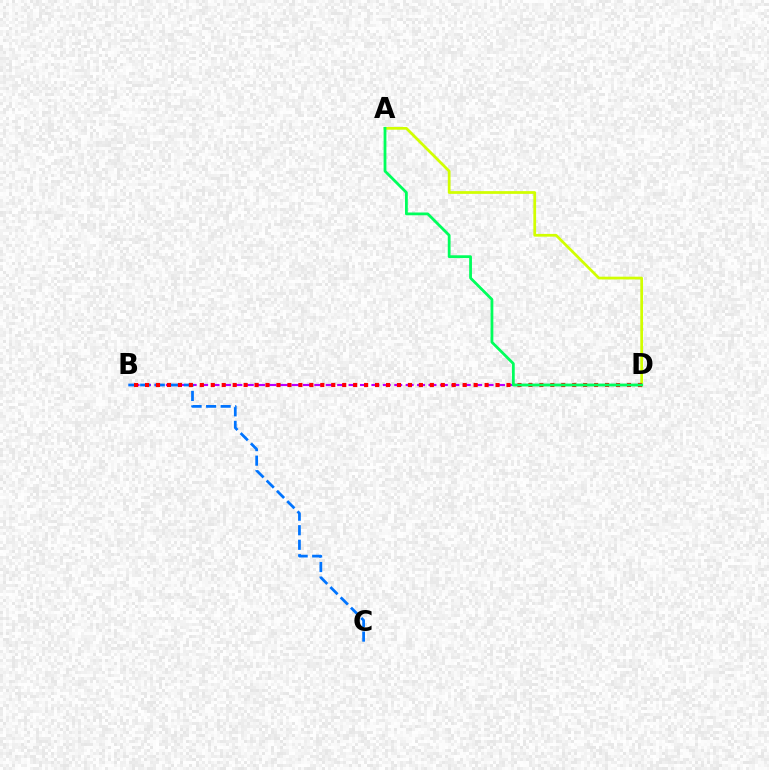{('B', 'D'): [{'color': '#b900ff', 'line_style': 'dashed', 'thickness': 1.55}, {'color': '#ff0000', 'line_style': 'dotted', 'thickness': 2.98}], ('A', 'D'): [{'color': '#d1ff00', 'line_style': 'solid', 'thickness': 1.97}, {'color': '#00ff5c', 'line_style': 'solid', 'thickness': 2.01}], ('B', 'C'): [{'color': '#0074ff', 'line_style': 'dashed', 'thickness': 1.98}]}